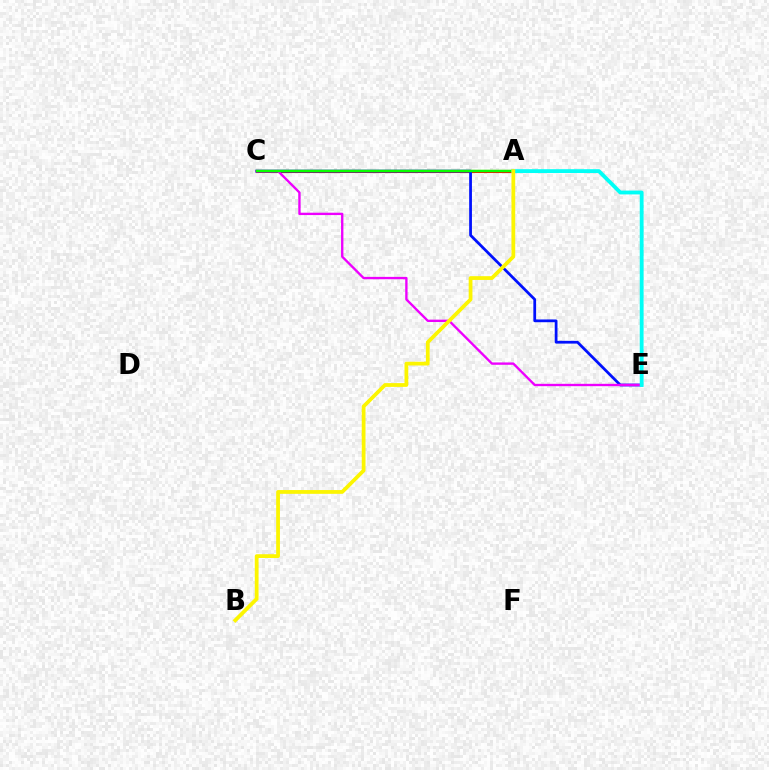{('A', 'C'): [{'color': '#ff0000', 'line_style': 'solid', 'thickness': 2.23}, {'color': '#08ff00', 'line_style': 'solid', 'thickness': 1.8}], ('C', 'E'): [{'color': '#0010ff', 'line_style': 'solid', 'thickness': 1.98}, {'color': '#ee00ff', 'line_style': 'solid', 'thickness': 1.69}], ('A', 'E'): [{'color': '#00fff6', 'line_style': 'solid', 'thickness': 2.76}], ('A', 'B'): [{'color': '#fcf500', 'line_style': 'solid', 'thickness': 2.71}]}